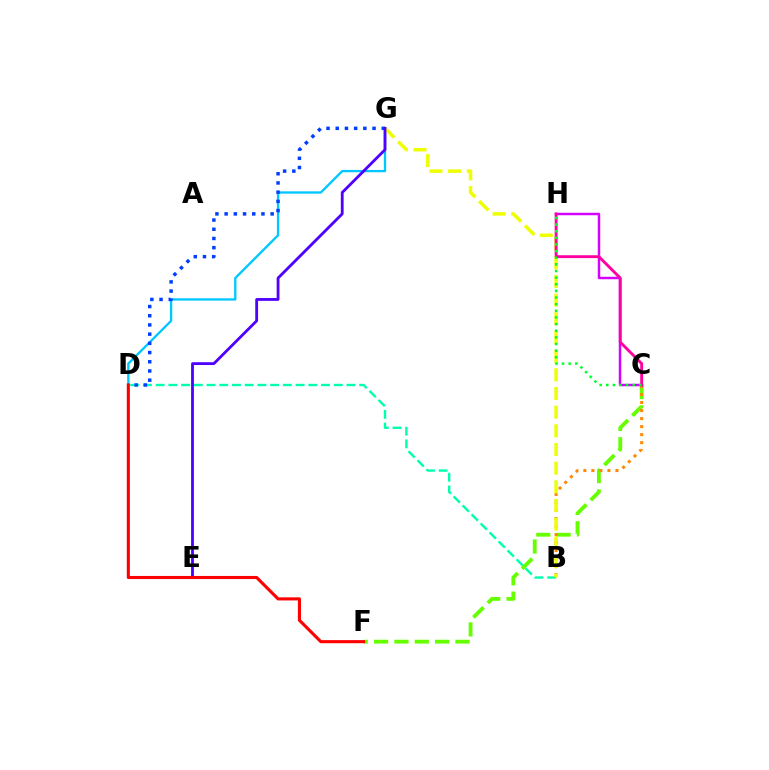{('B', 'D'): [{'color': '#00ffaf', 'line_style': 'dashed', 'thickness': 1.73}], ('C', 'F'): [{'color': '#66ff00', 'line_style': 'dashed', 'thickness': 2.76}], ('B', 'C'): [{'color': '#ff8800', 'line_style': 'dotted', 'thickness': 2.18}], ('C', 'H'): [{'color': '#d600ff', 'line_style': 'solid', 'thickness': 1.78}, {'color': '#ff00a0', 'line_style': 'solid', 'thickness': 2.07}, {'color': '#00ff27', 'line_style': 'dotted', 'thickness': 1.8}], ('D', 'G'): [{'color': '#00c7ff', 'line_style': 'solid', 'thickness': 1.68}, {'color': '#003fff', 'line_style': 'dotted', 'thickness': 2.5}], ('B', 'G'): [{'color': '#eeff00', 'line_style': 'dashed', 'thickness': 2.54}], ('E', 'G'): [{'color': '#4f00ff', 'line_style': 'solid', 'thickness': 2.02}], ('D', 'F'): [{'color': '#ff0000', 'line_style': 'solid', 'thickness': 2.23}]}